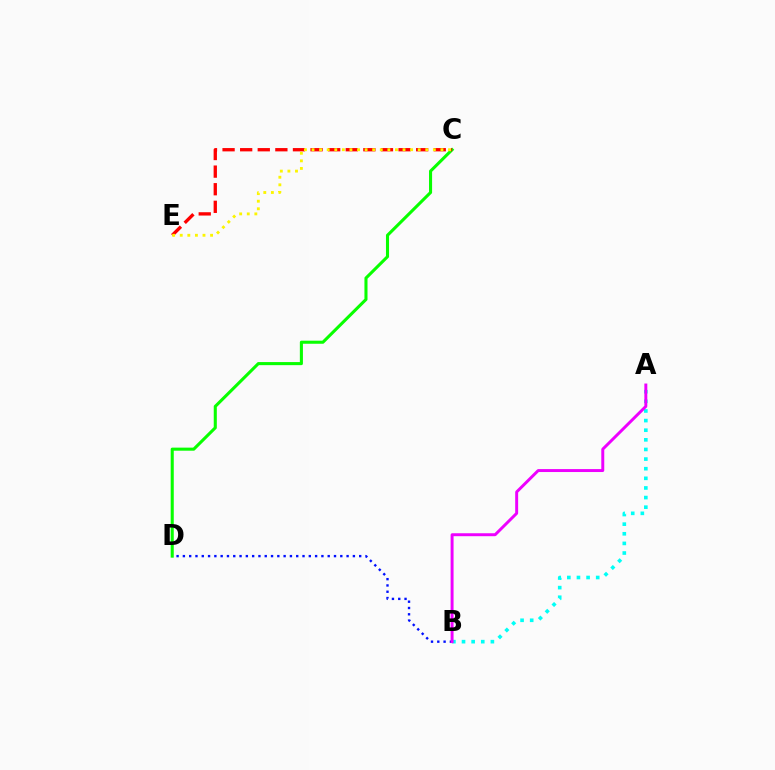{('B', 'D'): [{'color': '#0010ff', 'line_style': 'dotted', 'thickness': 1.71}], ('A', 'B'): [{'color': '#00fff6', 'line_style': 'dotted', 'thickness': 2.61}, {'color': '#ee00ff', 'line_style': 'solid', 'thickness': 2.12}], ('C', 'D'): [{'color': '#08ff00', 'line_style': 'solid', 'thickness': 2.21}], ('C', 'E'): [{'color': '#ff0000', 'line_style': 'dashed', 'thickness': 2.39}, {'color': '#fcf500', 'line_style': 'dotted', 'thickness': 2.06}]}